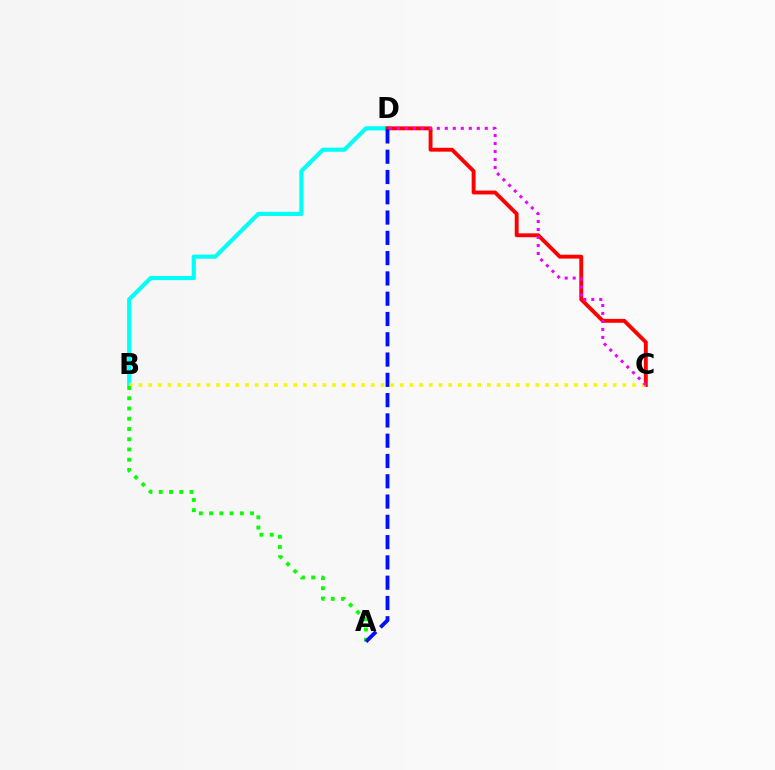{('B', 'D'): [{'color': '#00fff6', 'line_style': 'solid', 'thickness': 2.97}], ('C', 'D'): [{'color': '#ff0000', 'line_style': 'solid', 'thickness': 2.79}, {'color': '#ee00ff', 'line_style': 'dotted', 'thickness': 2.17}], ('B', 'C'): [{'color': '#fcf500', 'line_style': 'dotted', 'thickness': 2.63}], ('A', 'B'): [{'color': '#08ff00', 'line_style': 'dotted', 'thickness': 2.78}], ('A', 'D'): [{'color': '#0010ff', 'line_style': 'dashed', 'thickness': 2.76}]}